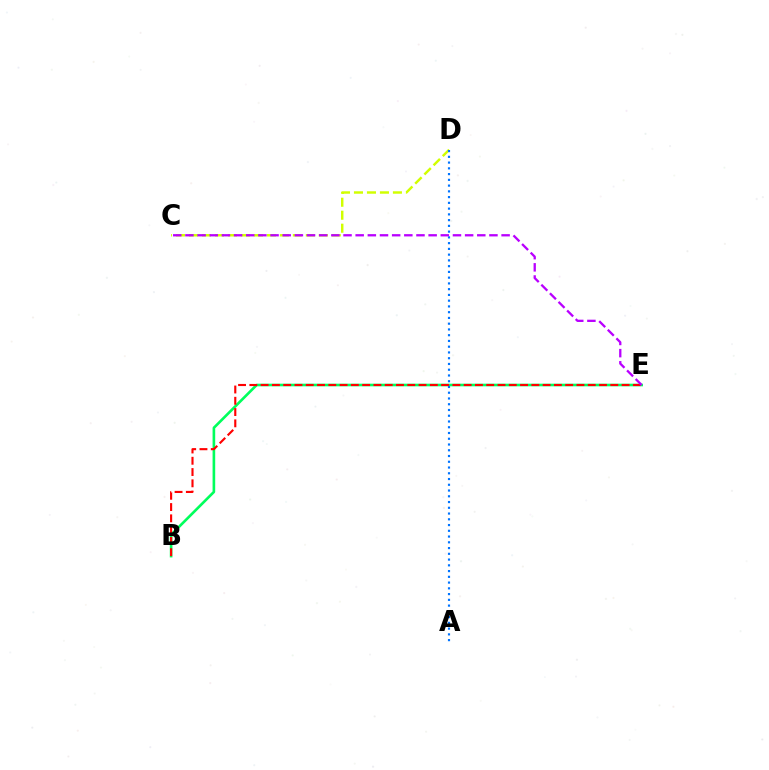{('B', 'E'): [{'color': '#00ff5c', 'line_style': 'solid', 'thickness': 1.9}, {'color': '#ff0000', 'line_style': 'dashed', 'thickness': 1.53}], ('C', 'D'): [{'color': '#d1ff00', 'line_style': 'dashed', 'thickness': 1.76}], ('A', 'D'): [{'color': '#0074ff', 'line_style': 'dotted', 'thickness': 1.56}], ('C', 'E'): [{'color': '#b900ff', 'line_style': 'dashed', 'thickness': 1.65}]}